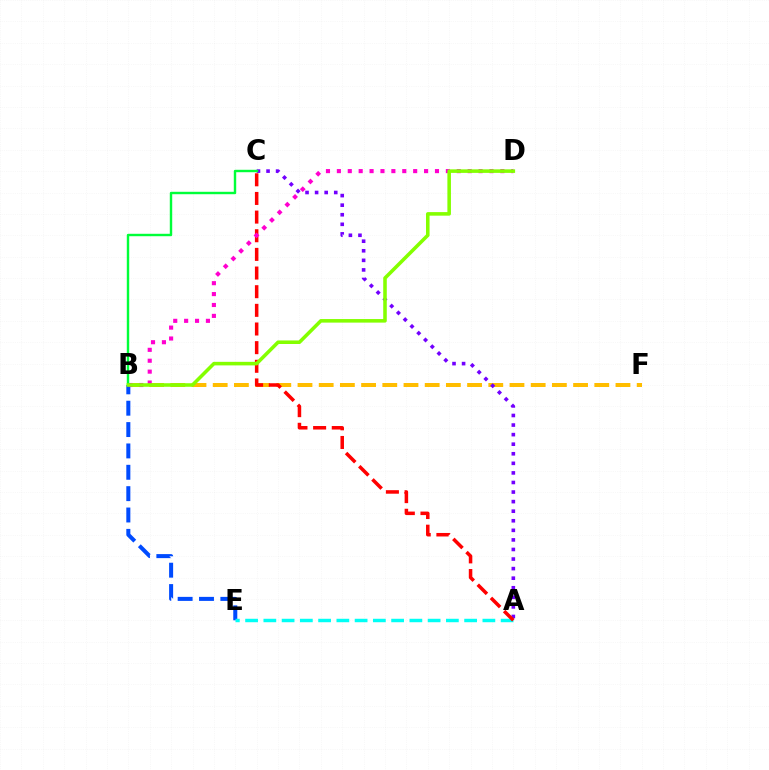{('B', 'F'): [{'color': '#ffbd00', 'line_style': 'dashed', 'thickness': 2.88}], ('A', 'C'): [{'color': '#7200ff', 'line_style': 'dotted', 'thickness': 2.6}, {'color': '#ff0000', 'line_style': 'dashed', 'thickness': 2.53}], ('B', 'E'): [{'color': '#004bff', 'line_style': 'dashed', 'thickness': 2.9}], ('A', 'E'): [{'color': '#00fff6', 'line_style': 'dashed', 'thickness': 2.48}], ('B', 'D'): [{'color': '#ff00cf', 'line_style': 'dotted', 'thickness': 2.96}, {'color': '#84ff00', 'line_style': 'solid', 'thickness': 2.56}], ('B', 'C'): [{'color': '#00ff39', 'line_style': 'solid', 'thickness': 1.75}]}